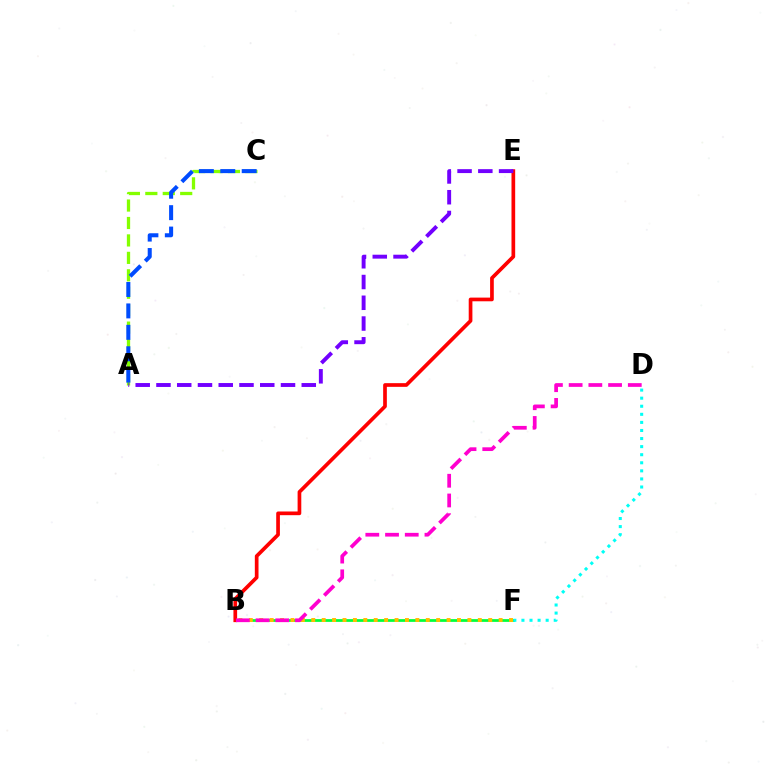{('B', 'F'): [{'color': '#00ff39', 'line_style': 'solid', 'thickness': 1.98}, {'color': '#ffbd00', 'line_style': 'dotted', 'thickness': 2.83}], ('A', 'C'): [{'color': '#84ff00', 'line_style': 'dashed', 'thickness': 2.37}, {'color': '#004bff', 'line_style': 'dashed', 'thickness': 2.91}], ('B', 'E'): [{'color': '#ff0000', 'line_style': 'solid', 'thickness': 2.66}], ('A', 'E'): [{'color': '#7200ff', 'line_style': 'dashed', 'thickness': 2.82}], ('B', 'D'): [{'color': '#ff00cf', 'line_style': 'dashed', 'thickness': 2.68}], ('D', 'F'): [{'color': '#00fff6', 'line_style': 'dotted', 'thickness': 2.19}]}